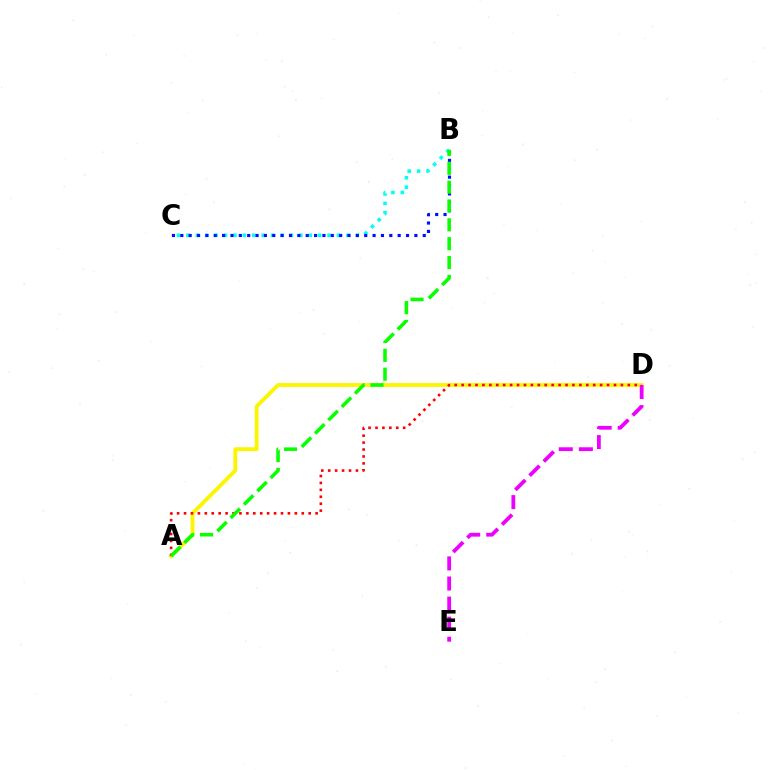{('A', 'D'): [{'color': '#fcf500', 'line_style': 'solid', 'thickness': 2.75}, {'color': '#ff0000', 'line_style': 'dotted', 'thickness': 1.88}], ('B', 'C'): [{'color': '#00fff6', 'line_style': 'dotted', 'thickness': 2.56}, {'color': '#0010ff', 'line_style': 'dotted', 'thickness': 2.27}], ('D', 'E'): [{'color': '#ee00ff', 'line_style': 'dashed', 'thickness': 2.73}], ('A', 'B'): [{'color': '#08ff00', 'line_style': 'dashed', 'thickness': 2.56}]}